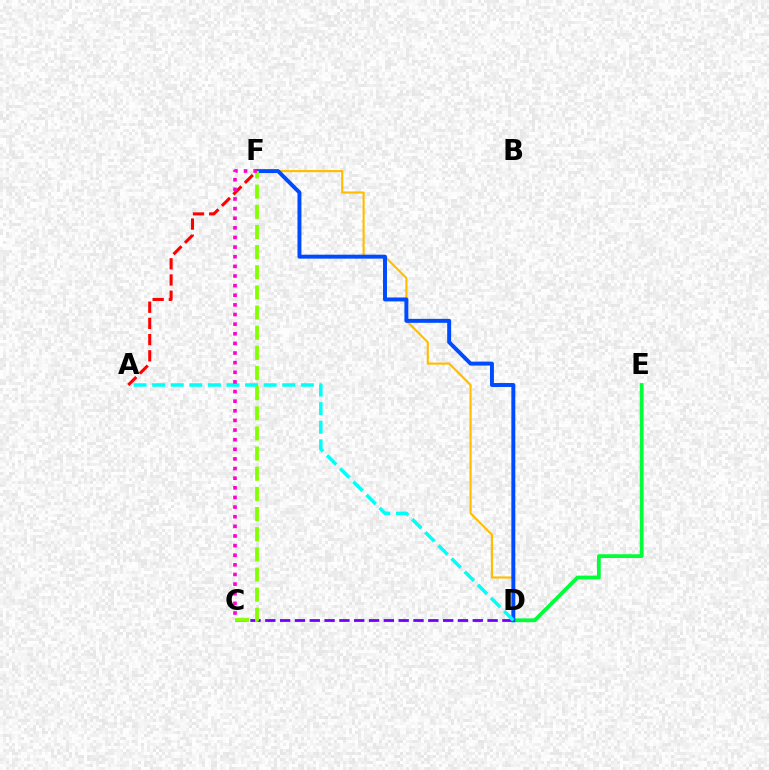{('D', 'E'): [{'color': '#00ff39', 'line_style': 'solid', 'thickness': 2.71}], ('D', 'F'): [{'color': '#ffbd00', 'line_style': 'solid', 'thickness': 1.53}, {'color': '#004bff', 'line_style': 'solid', 'thickness': 2.84}], ('A', 'F'): [{'color': '#ff0000', 'line_style': 'dashed', 'thickness': 2.2}], ('C', 'D'): [{'color': '#7200ff', 'line_style': 'dashed', 'thickness': 2.01}], ('A', 'D'): [{'color': '#00fff6', 'line_style': 'dashed', 'thickness': 2.52}], ('C', 'F'): [{'color': '#84ff00', 'line_style': 'dashed', 'thickness': 2.74}, {'color': '#ff00cf', 'line_style': 'dotted', 'thickness': 2.62}]}